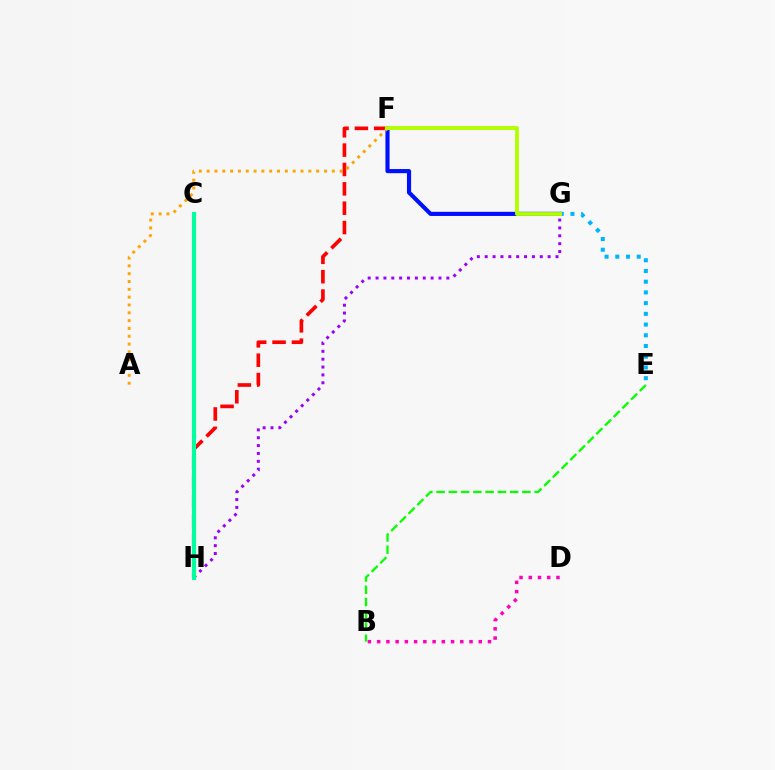{('F', 'H'): [{'color': '#ff0000', 'line_style': 'dashed', 'thickness': 2.63}], ('F', 'G'): [{'color': '#0010ff', 'line_style': 'solid', 'thickness': 2.98}, {'color': '#b3ff00', 'line_style': 'solid', 'thickness': 2.77}], ('B', 'E'): [{'color': '#08ff00', 'line_style': 'dashed', 'thickness': 1.66}], ('B', 'D'): [{'color': '#ff00bd', 'line_style': 'dotted', 'thickness': 2.51}], ('A', 'F'): [{'color': '#ffa500', 'line_style': 'dotted', 'thickness': 2.12}], ('E', 'G'): [{'color': '#00b5ff', 'line_style': 'dotted', 'thickness': 2.91}], ('G', 'H'): [{'color': '#9b00ff', 'line_style': 'dotted', 'thickness': 2.14}], ('C', 'H'): [{'color': '#00ff9d', 'line_style': 'solid', 'thickness': 2.97}]}